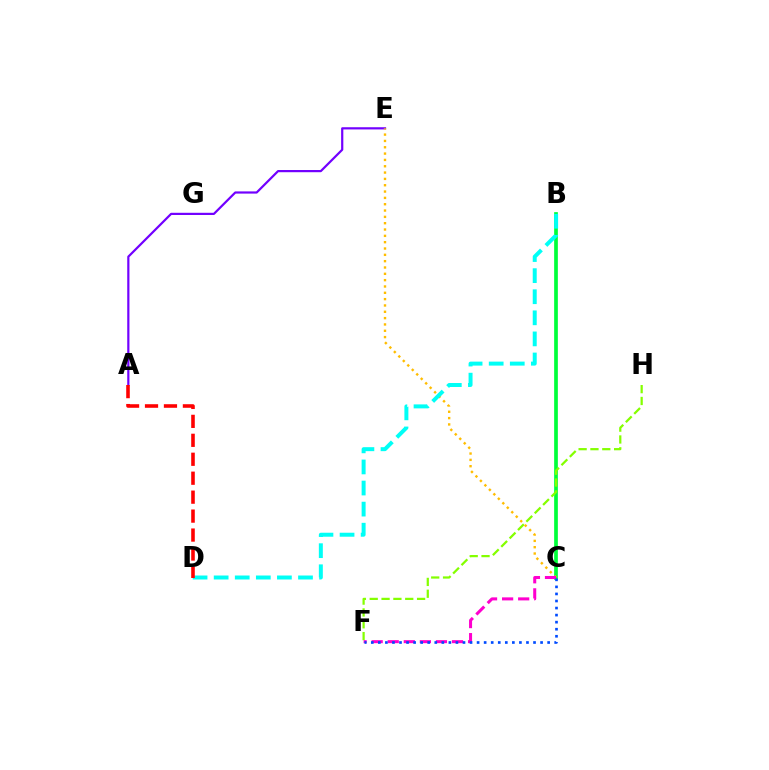{('B', 'C'): [{'color': '#00ff39', 'line_style': 'solid', 'thickness': 2.67}], ('A', 'E'): [{'color': '#7200ff', 'line_style': 'solid', 'thickness': 1.58}], ('F', 'H'): [{'color': '#84ff00', 'line_style': 'dashed', 'thickness': 1.61}], ('C', 'E'): [{'color': '#ffbd00', 'line_style': 'dotted', 'thickness': 1.72}], ('B', 'D'): [{'color': '#00fff6', 'line_style': 'dashed', 'thickness': 2.86}], ('A', 'D'): [{'color': '#ff0000', 'line_style': 'dashed', 'thickness': 2.57}], ('C', 'F'): [{'color': '#ff00cf', 'line_style': 'dashed', 'thickness': 2.18}, {'color': '#004bff', 'line_style': 'dotted', 'thickness': 1.92}]}